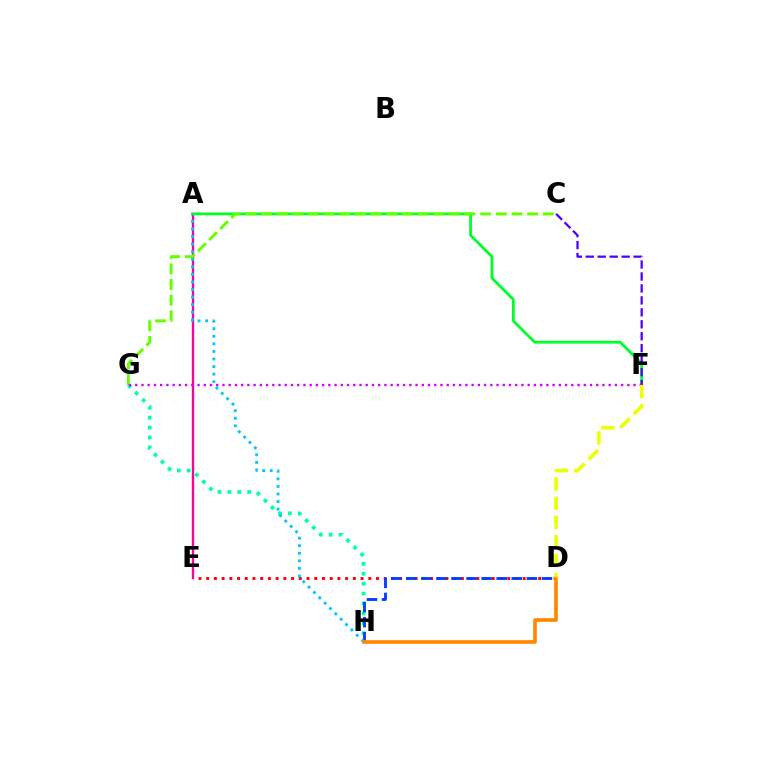{('G', 'H'): [{'color': '#00ffaf', 'line_style': 'dotted', 'thickness': 2.69}], ('A', 'E'): [{'color': '#ff00a0', 'line_style': 'solid', 'thickness': 1.69}], ('D', 'E'): [{'color': '#ff0000', 'line_style': 'dotted', 'thickness': 2.1}], ('D', 'H'): [{'color': '#003fff', 'line_style': 'dashed', 'thickness': 2.05}, {'color': '#ff8800', 'line_style': 'solid', 'thickness': 2.63}], ('A', 'F'): [{'color': '#00ff27', 'line_style': 'solid', 'thickness': 2.01}], ('A', 'H'): [{'color': '#00c7ff', 'line_style': 'dotted', 'thickness': 2.06}], ('C', 'G'): [{'color': '#66ff00', 'line_style': 'dashed', 'thickness': 2.13}], ('C', 'F'): [{'color': '#4f00ff', 'line_style': 'dashed', 'thickness': 1.62}], ('F', 'G'): [{'color': '#d600ff', 'line_style': 'dotted', 'thickness': 1.69}], ('D', 'F'): [{'color': '#eeff00', 'line_style': 'dashed', 'thickness': 2.6}]}